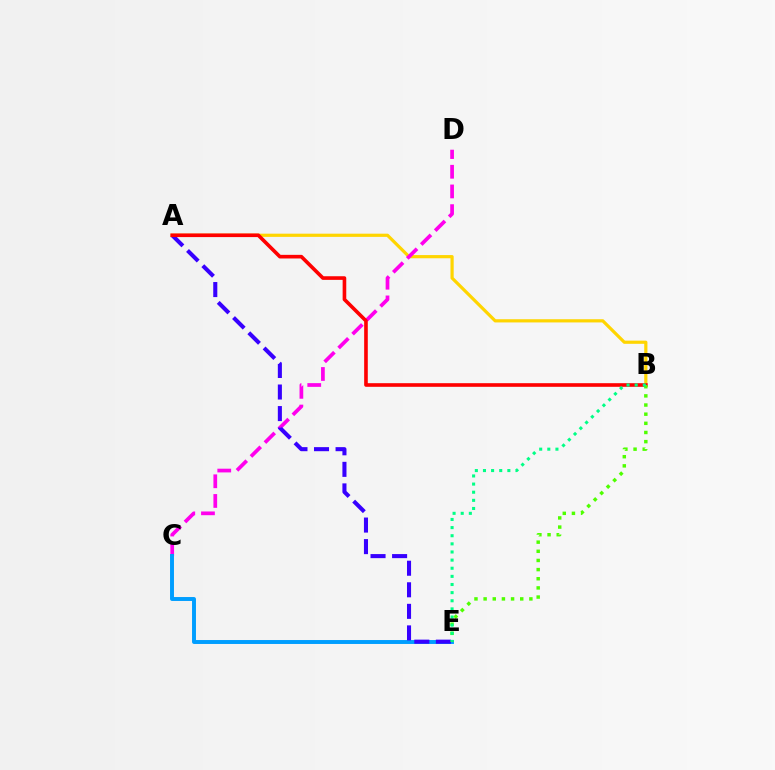{('A', 'B'): [{'color': '#ffd500', 'line_style': 'solid', 'thickness': 2.3}, {'color': '#ff0000', 'line_style': 'solid', 'thickness': 2.61}], ('C', 'D'): [{'color': '#ff00ed', 'line_style': 'dashed', 'thickness': 2.67}], ('C', 'E'): [{'color': '#009eff', 'line_style': 'solid', 'thickness': 2.83}], ('A', 'E'): [{'color': '#3700ff', 'line_style': 'dashed', 'thickness': 2.93}], ('B', 'E'): [{'color': '#4fff00', 'line_style': 'dotted', 'thickness': 2.49}, {'color': '#00ff86', 'line_style': 'dotted', 'thickness': 2.21}]}